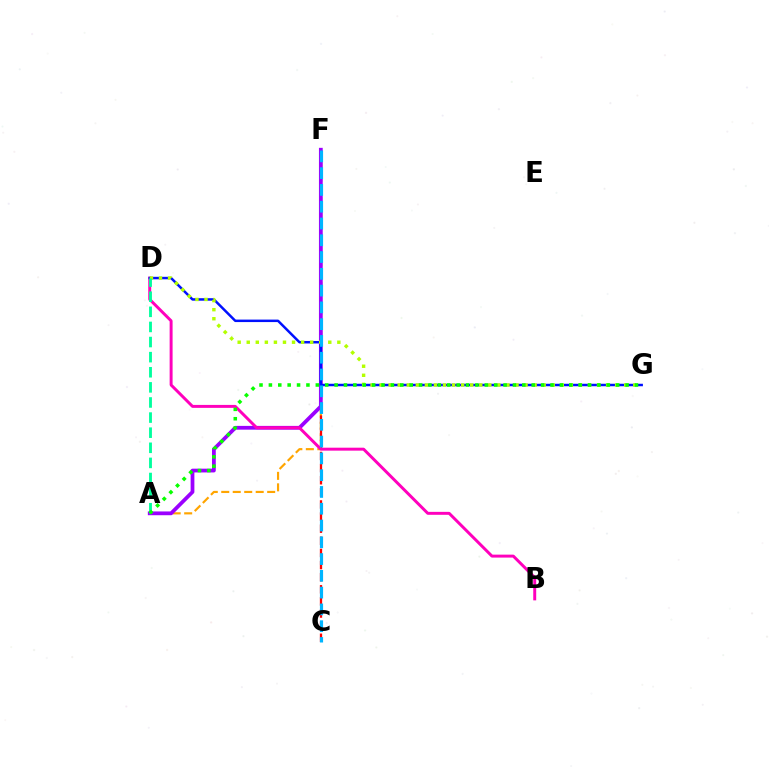{('A', 'F'): [{'color': '#ffa500', 'line_style': 'dashed', 'thickness': 1.56}, {'color': '#9b00ff', 'line_style': 'solid', 'thickness': 2.71}], ('C', 'F'): [{'color': '#ff0000', 'line_style': 'dashed', 'thickness': 1.65}, {'color': '#00b5ff', 'line_style': 'dashed', 'thickness': 2.28}], ('B', 'D'): [{'color': '#ff00bd', 'line_style': 'solid', 'thickness': 2.13}], ('D', 'G'): [{'color': '#0010ff', 'line_style': 'solid', 'thickness': 1.79}, {'color': '#b3ff00', 'line_style': 'dotted', 'thickness': 2.46}], ('A', 'D'): [{'color': '#00ff9d', 'line_style': 'dashed', 'thickness': 2.05}], ('A', 'G'): [{'color': '#08ff00', 'line_style': 'dotted', 'thickness': 2.55}]}